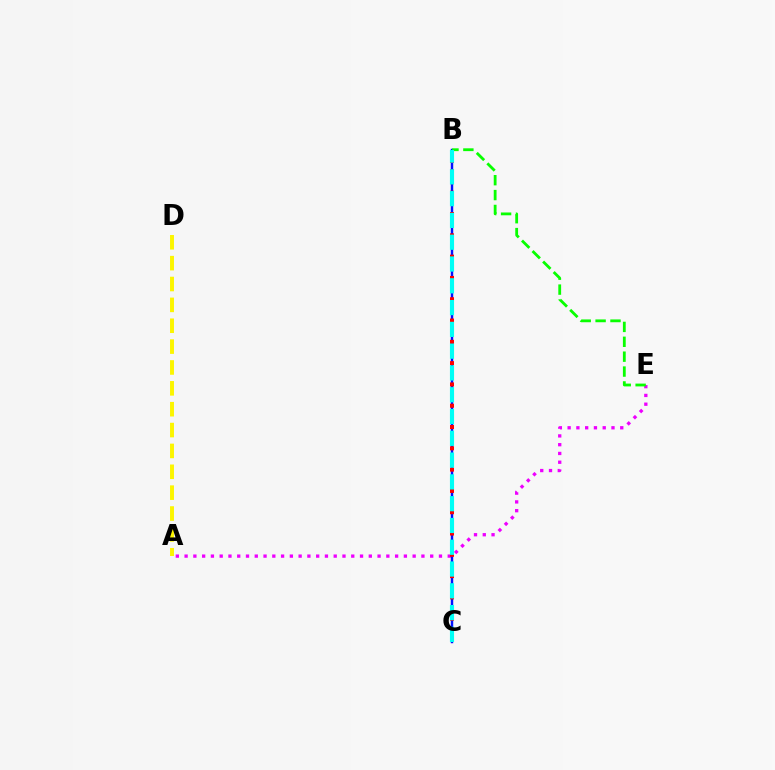{('A', 'E'): [{'color': '#ee00ff', 'line_style': 'dotted', 'thickness': 2.38}], ('B', 'C'): [{'color': '#0010ff', 'line_style': 'solid', 'thickness': 1.77}, {'color': '#ff0000', 'line_style': 'dotted', 'thickness': 2.89}, {'color': '#00fff6', 'line_style': 'dashed', 'thickness': 2.96}], ('B', 'E'): [{'color': '#08ff00', 'line_style': 'dashed', 'thickness': 2.02}], ('A', 'D'): [{'color': '#fcf500', 'line_style': 'dashed', 'thickness': 2.83}]}